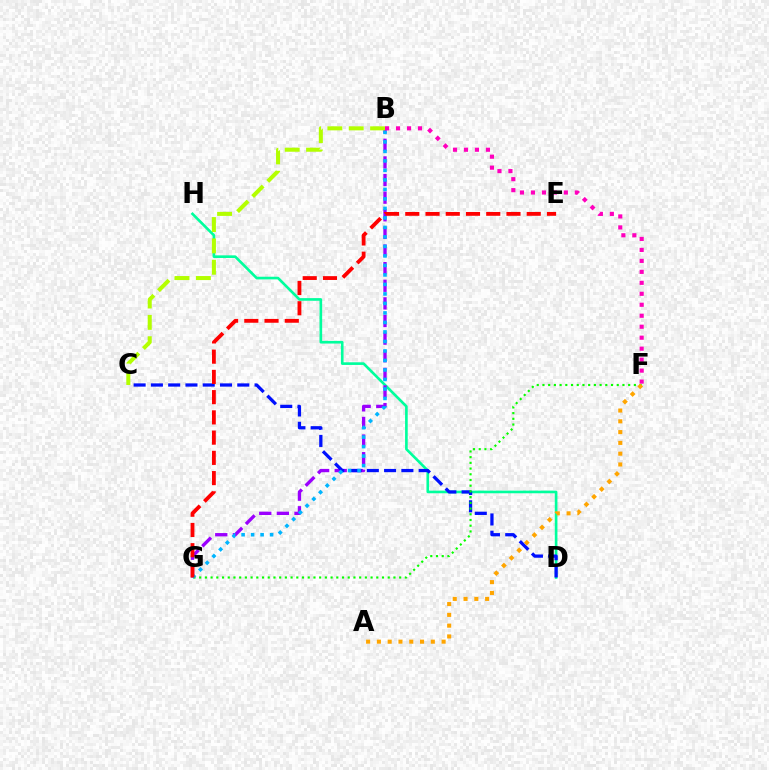{('D', 'H'): [{'color': '#00ff9d', 'line_style': 'solid', 'thickness': 1.9}], ('B', 'G'): [{'color': '#9b00ff', 'line_style': 'dashed', 'thickness': 2.39}, {'color': '#00b5ff', 'line_style': 'dotted', 'thickness': 2.58}], ('C', 'D'): [{'color': '#0010ff', 'line_style': 'dashed', 'thickness': 2.35}], ('F', 'G'): [{'color': '#08ff00', 'line_style': 'dotted', 'thickness': 1.55}], ('B', 'C'): [{'color': '#b3ff00', 'line_style': 'dashed', 'thickness': 2.9}], ('E', 'G'): [{'color': '#ff0000', 'line_style': 'dashed', 'thickness': 2.75}], ('A', 'F'): [{'color': '#ffa500', 'line_style': 'dotted', 'thickness': 2.93}], ('B', 'F'): [{'color': '#ff00bd', 'line_style': 'dotted', 'thickness': 2.98}]}